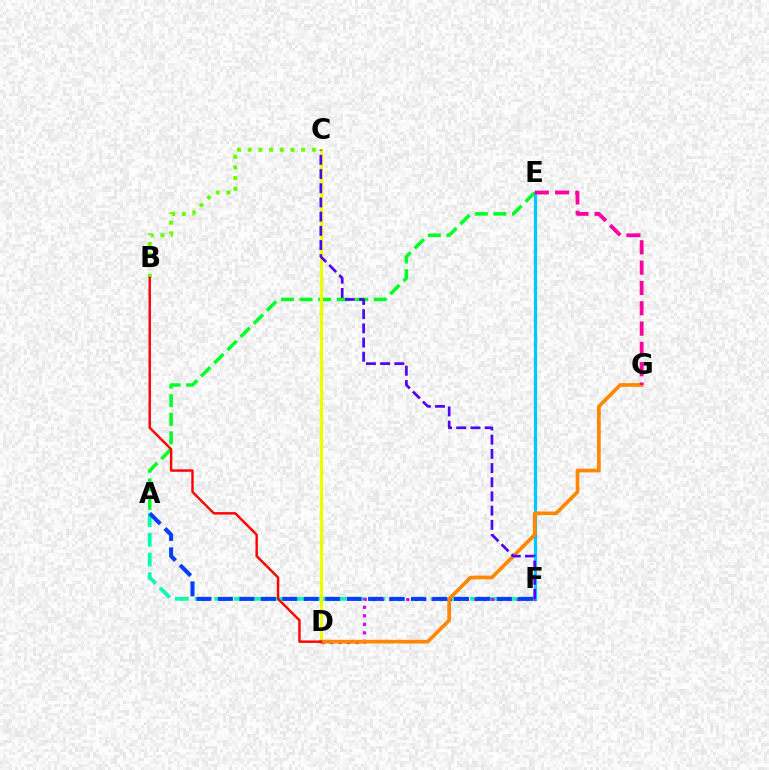{('B', 'C'): [{'color': '#66ff00', 'line_style': 'dotted', 'thickness': 2.9}], ('A', 'E'): [{'color': '#00ff27', 'line_style': 'dashed', 'thickness': 2.53}], ('A', 'F'): [{'color': '#00ffaf', 'line_style': 'dashed', 'thickness': 2.67}, {'color': '#003fff', 'line_style': 'dashed', 'thickness': 2.91}], ('E', 'F'): [{'color': '#00c7ff', 'line_style': 'solid', 'thickness': 2.33}], ('C', 'D'): [{'color': '#eeff00', 'line_style': 'solid', 'thickness': 2.32}], ('D', 'F'): [{'color': '#d600ff', 'line_style': 'dotted', 'thickness': 2.31}], ('D', 'G'): [{'color': '#ff8800', 'line_style': 'solid', 'thickness': 2.66}], ('E', 'G'): [{'color': '#ff00a0', 'line_style': 'dashed', 'thickness': 2.76}], ('B', 'D'): [{'color': '#ff0000', 'line_style': 'solid', 'thickness': 1.74}], ('C', 'F'): [{'color': '#4f00ff', 'line_style': 'dashed', 'thickness': 1.93}]}